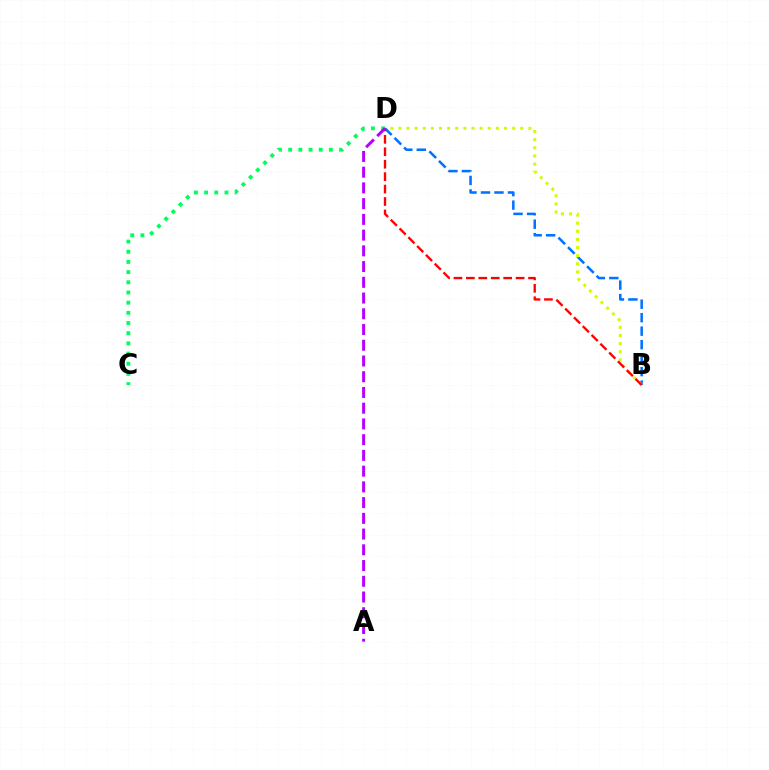{('C', 'D'): [{'color': '#00ff5c', 'line_style': 'dotted', 'thickness': 2.77}], ('B', 'D'): [{'color': '#0074ff', 'line_style': 'dashed', 'thickness': 1.83}, {'color': '#d1ff00', 'line_style': 'dotted', 'thickness': 2.21}, {'color': '#ff0000', 'line_style': 'dashed', 'thickness': 1.69}], ('A', 'D'): [{'color': '#b900ff', 'line_style': 'dashed', 'thickness': 2.14}]}